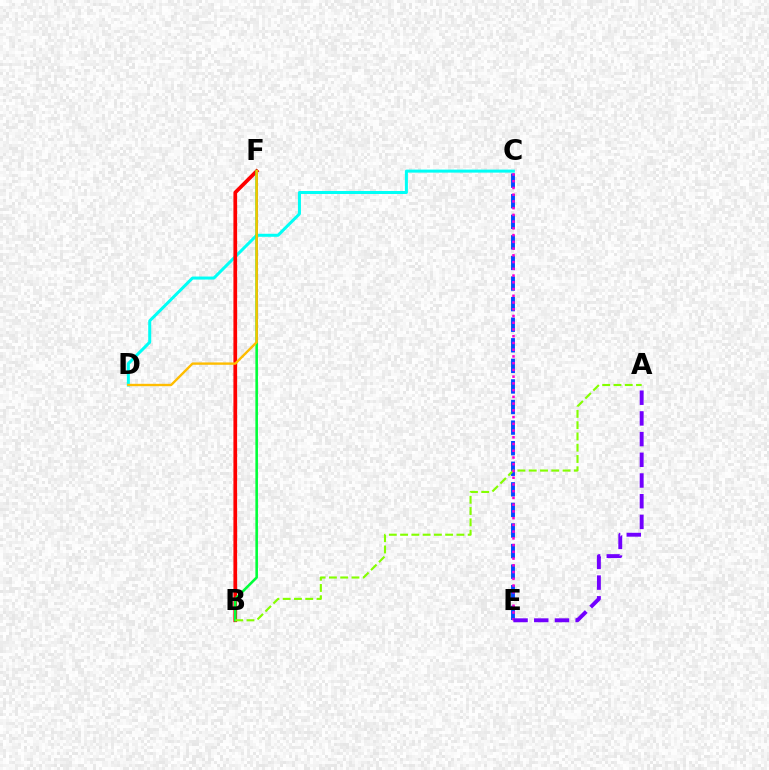{('C', 'D'): [{'color': '#00fff6', 'line_style': 'solid', 'thickness': 2.17}], ('C', 'E'): [{'color': '#004bff', 'line_style': 'dashed', 'thickness': 2.8}, {'color': '#ff00cf', 'line_style': 'dotted', 'thickness': 1.83}], ('B', 'F'): [{'color': '#ff0000', 'line_style': 'solid', 'thickness': 2.67}, {'color': '#00ff39', 'line_style': 'solid', 'thickness': 1.86}], ('A', 'B'): [{'color': '#84ff00', 'line_style': 'dashed', 'thickness': 1.53}], ('D', 'F'): [{'color': '#ffbd00', 'line_style': 'solid', 'thickness': 1.7}], ('A', 'E'): [{'color': '#7200ff', 'line_style': 'dashed', 'thickness': 2.81}]}